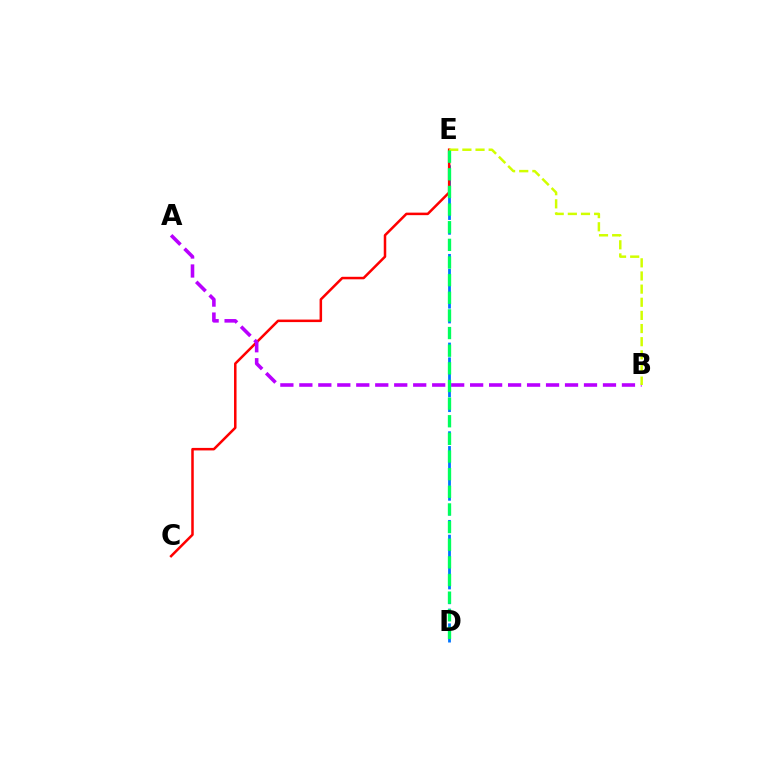{('D', 'E'): [{'color': '#0074ff', 'line_style': 'dashed', 'thickness': 2.01}, {'color': '#00ff5c', 'line_style': 'dashed', 'thickness': 2.4}], ('C', 'E'): [{'color': '#ff0000', 'line_style': 'solid', 'thickness': 1.81}], ('A', 'B'): [{'color': '#b900ff', 'line_style': 'dashed', 'thickness': 2.58}], ('B', 'E'): [{'color': '#d1ff00', 'line_style': 'dashed', 'thickness': 1.79}]}